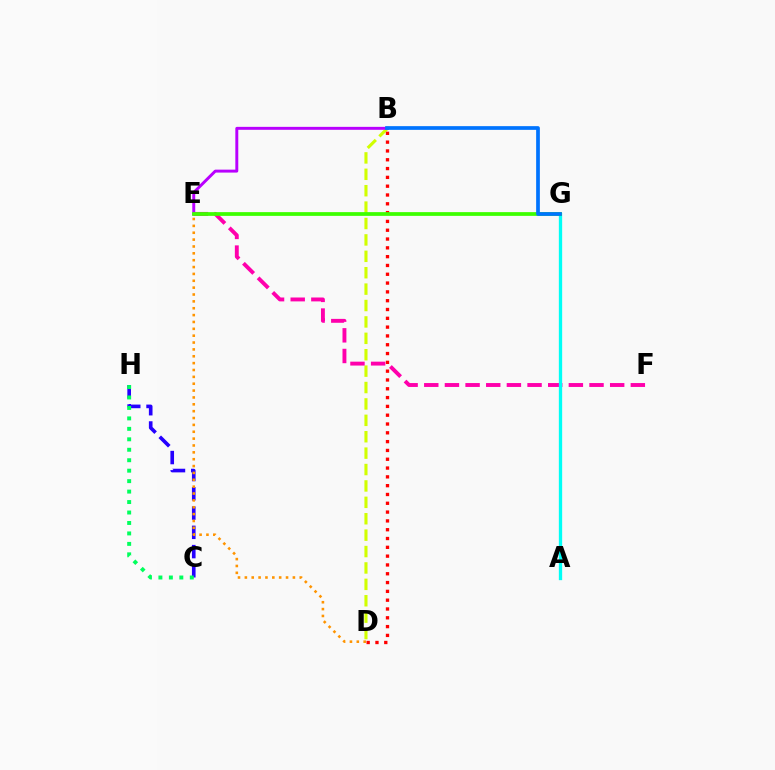{('B', 'D'): [{'color': '#d1ff00', 'line_style': 'dashed', 'thickness': 2.23}, {'color': '#ff0000', 'line_style': 'dotted', 'thickness': 2.39}], ('E', 'F'): [{'color': '#ff00ac', 'line_style': 'dashed', 'thickness': 2.81}], ('C', 'H'): [{'color': '#2500ff', 'line_style': 'dashed', 'thickness': 2.62}, {'color': '#00ff5c', 'line_style': 'dotted', 'thickness': 2.84}], ('D', 'E'): [{'color': '#ff9400', 'line_style': 'dotted', 'thickness': 1.86}], ('A', 'G'): [{'color': '#00fff6', 'line_style': 'solid', 'thickness': 2.38}], ('B', 'E'): [{'color': '#b900ff', 'line_style': 'solid', 'thickness': 2.12}], ('E', 'G'): [{'color': '#3dff00', 'line_style': 'solid', 'thickness': 2.69}], ('B', 'G'): [{'color': '#0074ff', 'line_style': 'solid', 'thickness': 2.67}]}